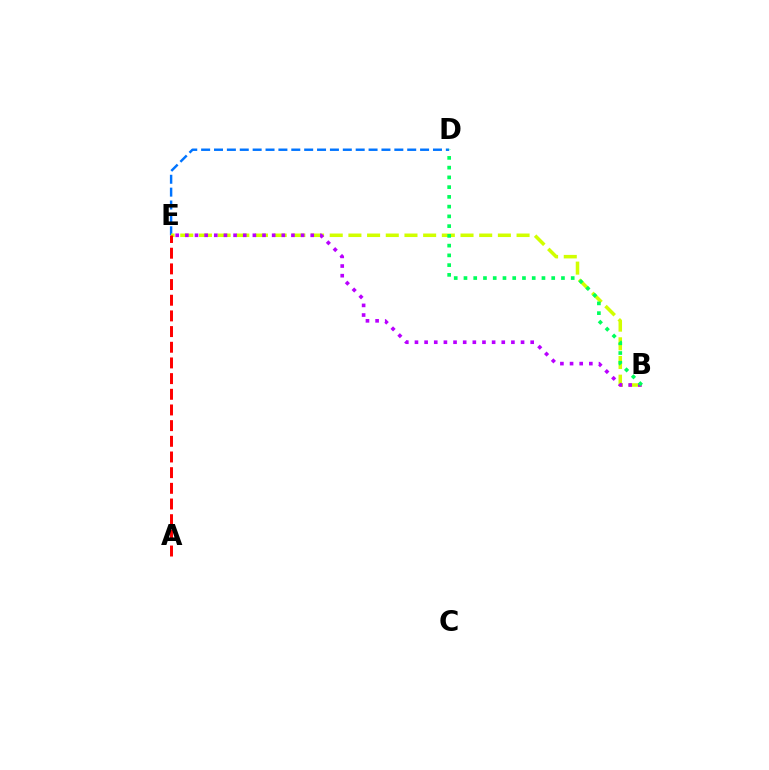{('D', 'E'): [{'color': '#0074ff', 'line_style': 'dashed', 'thickness': 1.75}], ('B', 'E'): [{'color': '#d1ff00', 'line_style': 'dashed', 'thickness': 2.54}, {'color': '#b900ff', 'line_style': 'dotted', 'thickness': 2.62}], ('B', 'D'): [{'color': '#00ff5c', 'line_style': 'dotted', 'thickness': 2.65}], ('A', 'E'): [{'color': '#ff0000', 'line_style': 'dashed', 'thickness': 2.13}]}